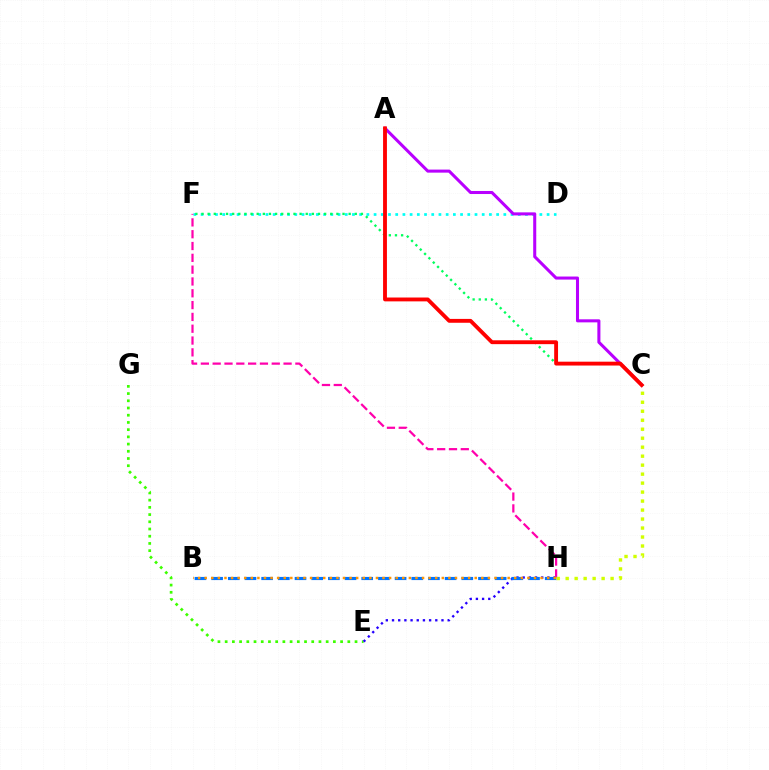{('E', 'G'): [{'color': '#3dff00', 'line_style': 'dotted', 'thickness': 1.96}], ('E', 'H'): [{'color': '#2500ff', 'line_style': 'dotted', 'thickness': 1.68}], ('D', 'F'): [{'color': '#00fff6', 'line_style': 'dotted', 'thickness': 1.96}], ('F', 'H'): [{'color': '#ff00ac', 'line_style': 'dashed', 'thickness': 1.61}], ('C', 'F'): [{'color': '#00ff5c', 'line_style': 'dotted', 'thickness': 1.67}], ('B', 'H'): [{'color': '#0074ff', 'line_style': 'dashed', 'thickness': 2.27}, {'color': '#ff9400', 'line_style': 'dotted', 'thickness': 1.79}], ('C', 'H'): [{'color': '#d1ff00', 'line_style': 'dotted', 'thickness': 2.44}], ('A', 'C'): [{'color': '#b900ff', 'line_style': 'solid', 'thickness': 2.19}, {'color': '#ff0000', 'line_style': 'solid', 'thickness': 2.78}]}